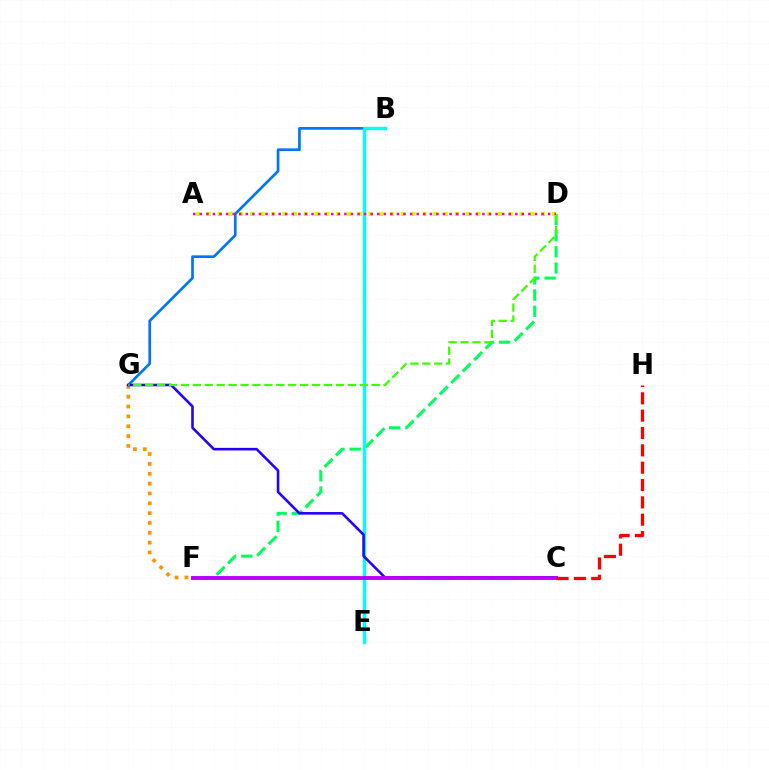{('F', 'G'): [{'color': '#ff9400', 'line_style': 'dotted', 'thickness': 2.67}], ('B', 'G'): [{'color': '#0074ff', 'line_style': 'solid', 'thickness': 1.93}], ('D', 'F'): [{'color': '#00ff5c', 'line_style': 'dashed', 'thickness': 2.19}], ('B', 'E'): [{'color': '#00fff6', 'line_style': 'solid', 'thickness': 2.41}], ('C', 'G'): [{'color': '#2500ff', 'line_style': 'solid', 'thickness': 1.86}], ('D', 'G'): [{'color': '#3dff00', 'line_style': 'dashed', 'thickness': 1.62}], ('A', 'D'): [{'color': '#d1ff00', 'line_style': 'dotted', 'thickness': 2.93}, {'color': '#ff00ac', 'line_style': 'dotted', 'thickness': 1.79}], ('C', 'F'): [{'color': '#b900ff', 'line_style': 'solid', 'thickness': 2.8}], ('C', 'H'): [{'color': '#ff0000', 'line_style': 'dashed', 'thickness': 2.36}]}